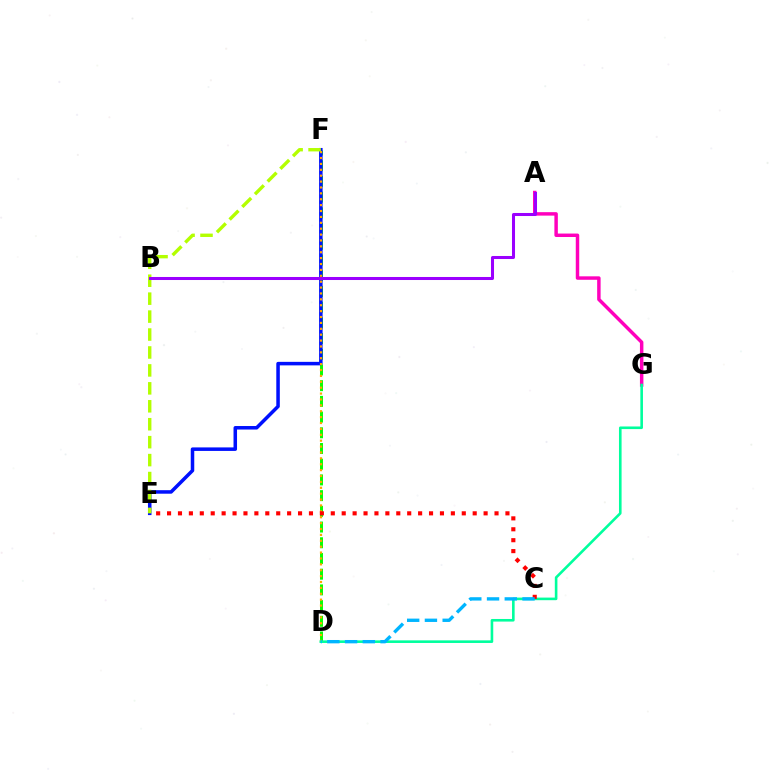{('D', 'F'): [{'color': '#08ff00', 'line_style': 'dashed', 'thickness': 2.13}, {'color': '#ffa500', 'line_style': 'dotted', 'thickness': 1.6}], ('E', 'F'): [{'color': '#0010ff', 'line_style': 'solid', 'thickness': 2.53}, {'color': '#b3ff00', 'line_style': 'dashed', 'thickness': 2.44}], ('A', 'G'): [{'color': '#ff00bd', 'line_style': 'solid', 'thickness': 2.49}], ('A', 'B'): [{'color': '#9b00ff', 'line_style': 'solid', 'thickness': 2.18}], ('D', 'G'): [{'color': '#00ff9d', 'line_style': 'solid', 'thickness': 1.88}], ('C', 'E'): [{'color': '#ff0000', 'line_style': 'dotted', 'thickness': 2.97}], ('C', 'D'): [{'color': '#00b5ff', 'line_style': 'dashed', 'thickness': 2.41}]}